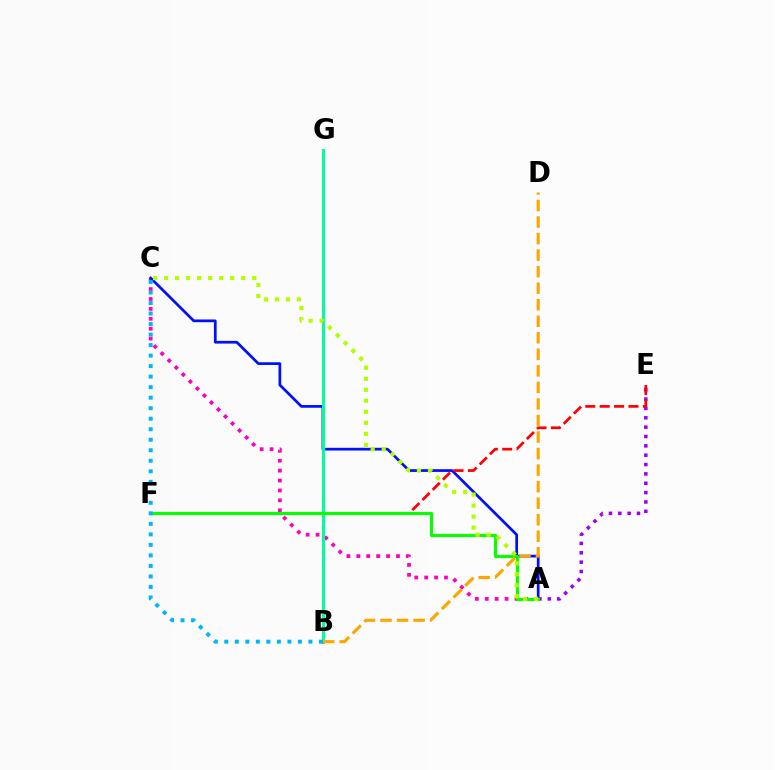{('A', 'C'): [{'color': '#ff00bd', 'line_style': 'dotted', 'thickness': 2.69}, {'color': '#0010ff', 'line_style': 'solid', 'thickness': 1.96}, {'color': '#b3ff00', 'line_style': 'dotted', 'thickness': 2.99}], ('A', 'E'): [{'color': '#9b00ff', 'line_style': 'dotted', 'thickness': 2.54}], ('B', 'G'): [{'color': '#00ff9d', 'line_style': 'solid', 'thickness': 2.15}], ('E', 'F'): [{'color': '#ff0000', 'line_style': 'dashed', 'thickness': 1.95}], ('A', 'F'): [{'color': '#08ff00', 'line_style': 'solid', 'thickness': 2.24}], ('B', 'D'): [{'color': '#ffa500', 'line_style': 'dashed', 'thickness': 2.25}], ('B', 'C'): [{'color': '#00b5ff', 'line_style': 'dotted', 'thickness': 2.86}]}